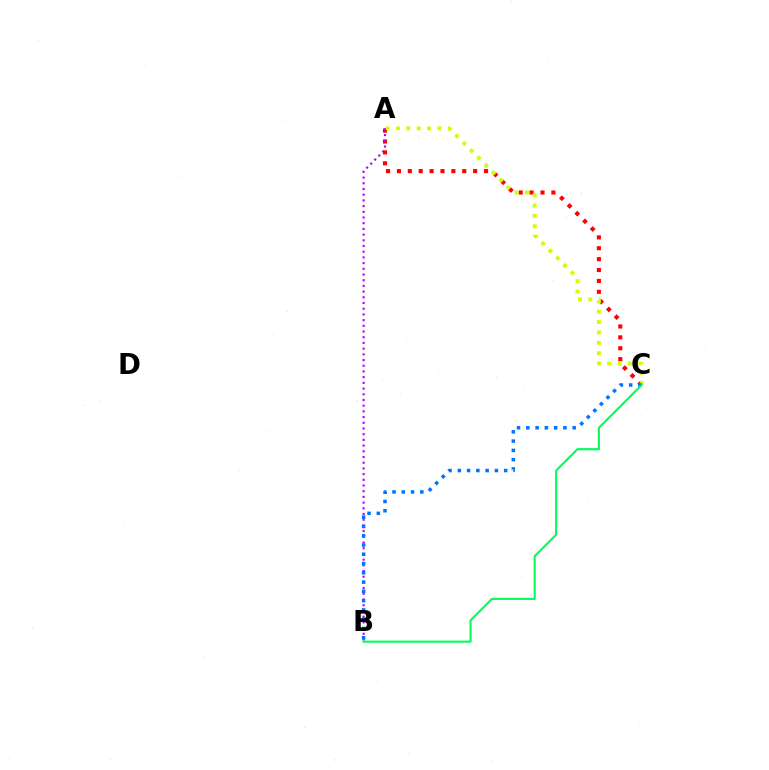{('A', 'C'): [{'color': '#ff0000', 'line_style': 'dotted', 'thickness': 2.96}, {'color': '#d1ff00', 'line_style': 'dotted', 'thickness': 2.82}], ('A', 'B'): [{'color': '#b900ff', 'line_style': 'dotted', 'thickness': 1.55}], ('B', 'C'): [{'color': '#0074ff', 'line_style': 'dotted', 'thickness': 2.52}, {'color': '#00ff5c', 'line_style': 'solid', 'thickness': 1.52}]}